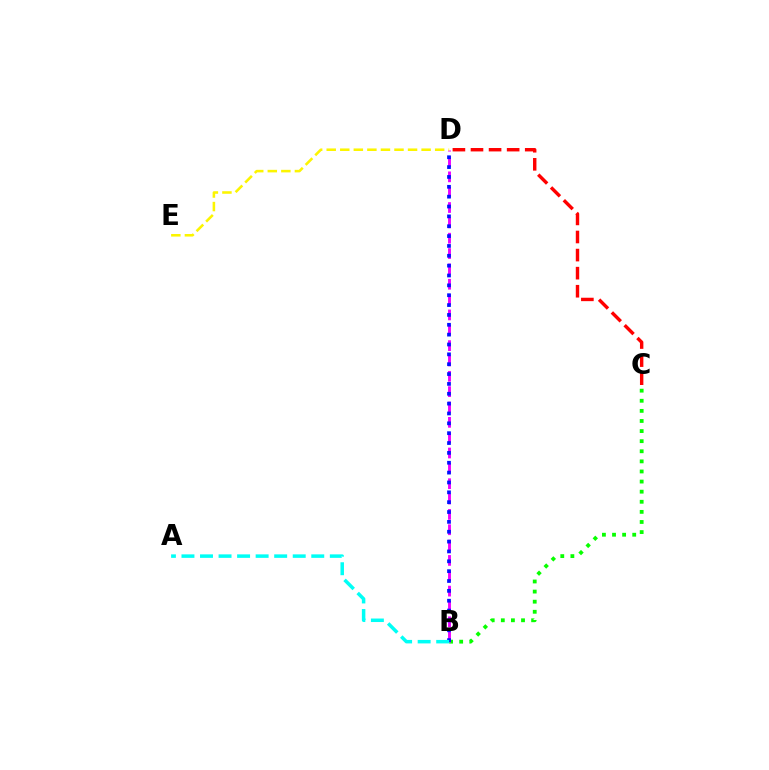{('B', 'C'): [{'color': '#08ff00', 'line_style': 'dotted', 'thickness': 2.74}], ('B', 'D'): [{'color': '#ee00ff', 'line_style': 'dashed', 'thickness': 2.08}, {'color': '#0010ff', 'line_style': 'dotted', 'thickness': 2.68}], ('D', 'E'): [{'color': '#fcf500', 'line_style': 'dashed', 'thickness': 1.84}], ('C', 'D'): [{'color': '#ff0000', 'line_style': 'dashed', 'thickness': 2.46}], ('A', 'B'): [{'color': '#00fff6', 'line_style': 'dashed', 'thickness': 2.52}]}